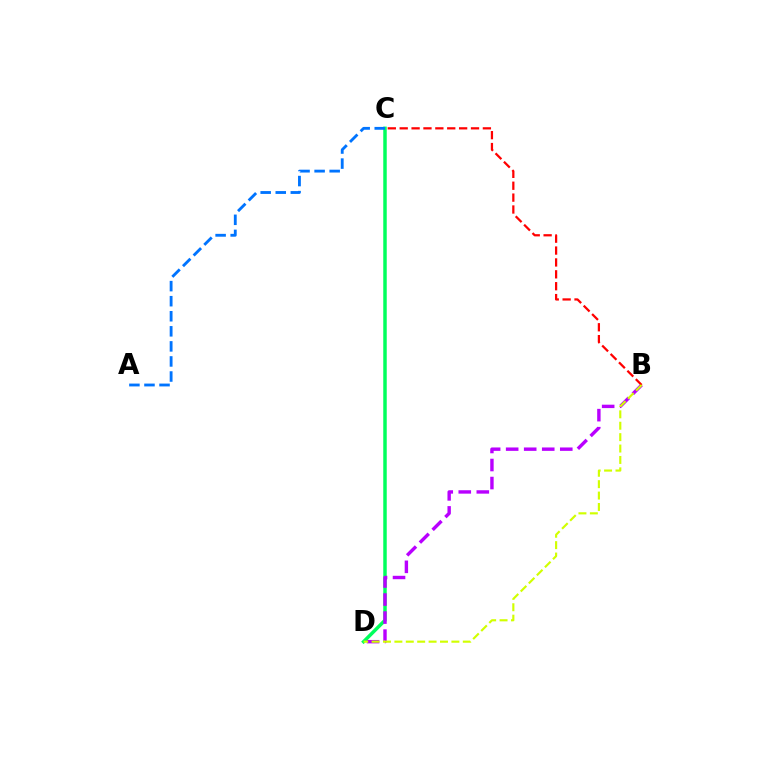{('C', 'D'): [{'color': '#00ff5c', 'line_style': 'solid', 'thickness': 2.5}], ('A', 'C'): [{'color': '#0074ff', 'line_style': 'dashed', 'thickness': 2.05}], ('B', 'D'): [{'color': '#b900ff', 'line_style': 'dashed', 'thickness': 2.45}, {'color': '#d1ff00', 'line_style': 'dashed', 'thickness': 1.55}], ('B', 'C'): [{'color': '#ff0000', 'line_style': 'dashed', 'thickness': 1.61}]}